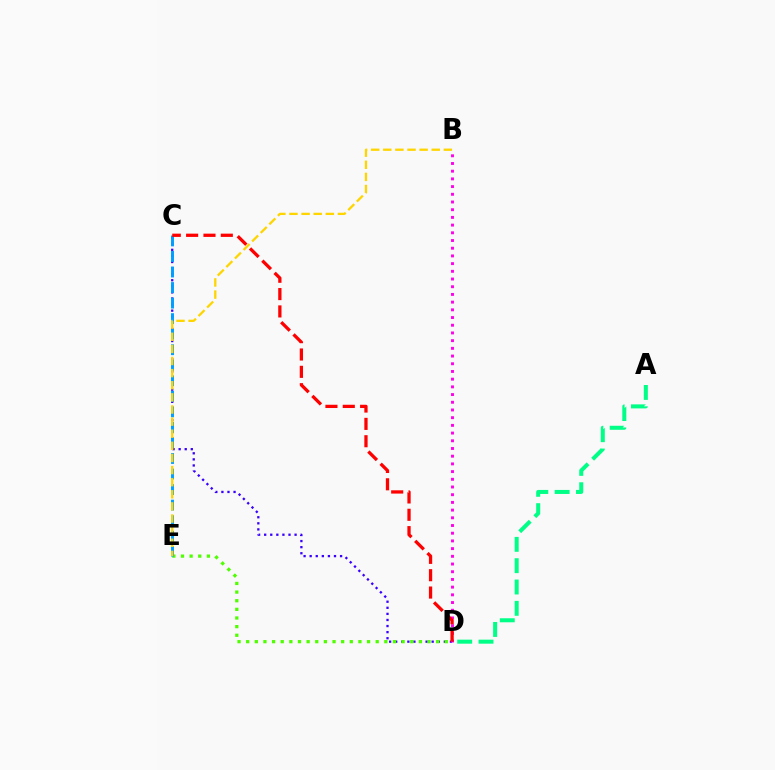{('C', 'D'): [{'color': '#3700ff', 'line_style': 'dotted', 'thickness': 1.65}, {'color': '#ff0000', 'line_style': 'dashed', 'thickness': 2.36}], ('A', 'D'): [{'color': '#00ff86', 'line_style': 'dashed', 'thickness': 2.9}], ('D', 'E'): [{'color': '#4fff00', 'line_style': 'dotted', 'thickness': 2.35}], ('C', 'E'): [{'color': '#009eff', 'line_style': 'dashed', 'thickness': 2.11}], ('B', 'D'): [{'color': '#ff00ed', 'line_style': 'dotted', 'thickness': 2.09}], ('B', 'E'): [{'color': '#ffd500', 'line_style': 'dashed', 'thickness': 1.65}]}